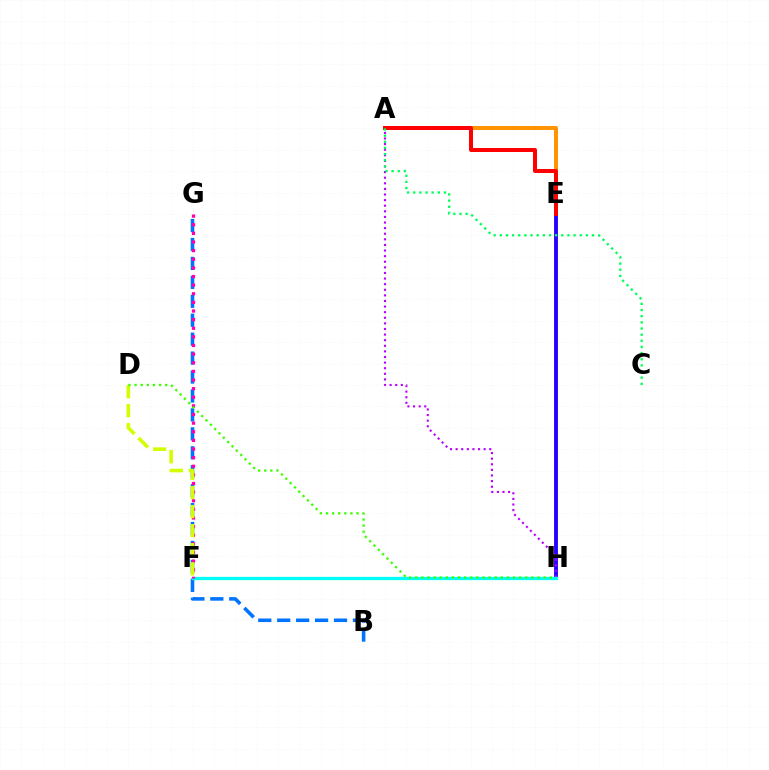{('A', 'E'): [{'color': '#ff9400', 'line_style': 'solid', 'thickness': 2.88}, {'color': '#ff0000', 'line_style': 'solid', 'thickness': 2.87}], ('E', 'H'): [{'color': '#2500ff', 'line_style': 'solid', 'thickness': 2.78}], ('A', 'H'): [{'color': '#b900ff', 'line_style': 'dotted', 'thickness': 1.52}], ('A', 'C'): [{'color': '#00ff5c', 'line_style': 'dotted', 'thickness': 1.67}], ('B', 'G'): [{'color': '#0074ff', 'line_style': 'dashed', 'thickness': 2.57}], ('F', 'H'): [{'color': '#00fff6', 'line_style': 'solid', 'thickness': 2.36}], ('F', 'G'): [{'color': '#ff00ac', 'line_style': 'dotted', 'thickness': 2.34}], ('D', 'F'): [{'color': '#d1ff00', 'line_style': 'dashed', 'thickness': 2.59}], ('D', 'H'): [{'color': '#3dff00', 'line_style': 'dotted', 'thickness': 1.66}]}